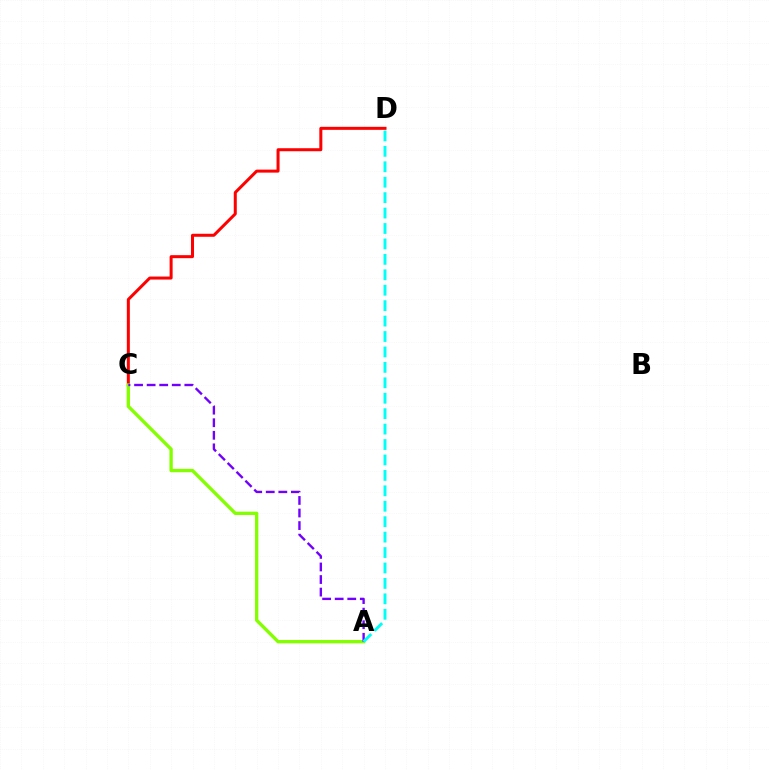{('C', 'D'): [{'color': '#ff0000', 'line_style': 'solid', 'thickness': 2.17}], ('A', 'C'): [{'color': '#84ff00', 'line_style': 'solid', 'thickness': 2.41}, {'color': '#7200ff', 'line_style': 'dashed', 'thickness': 1.71}], ('A', 'D'): [{'color': '#00fff6', 'line_style': 'dashed', 'thickness': 2.1}]}